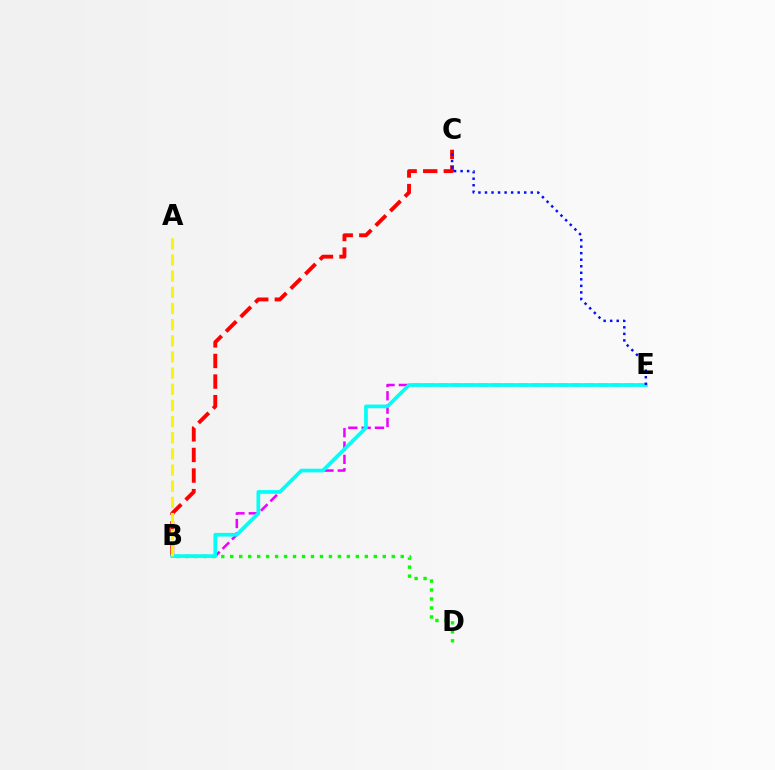{('B', 'C'): [{'color': '#ff0000', 'line_style': 'dashed', 'thickness': 2.8}], ('B', 'E'): [{'color': '#ee00ff', 'line_style': 'dashed', 'thickness': 1.81}, {'color': '#00fff6', 'line_style': 'solid', 'thickness': 2.65}], ('B', 'D'): [{'color': '#08ff00', 'line_style': 'dotted', 'thickness': 2.44}], ('C', 'E'): [{'color': '#0010ff', 'line_style': 'dotted', 'thickness': 1.78}], ('A', 'B'): [{'color': '#fcf500', 'line_style': 'dashed', 'thickness': 2.2}]}